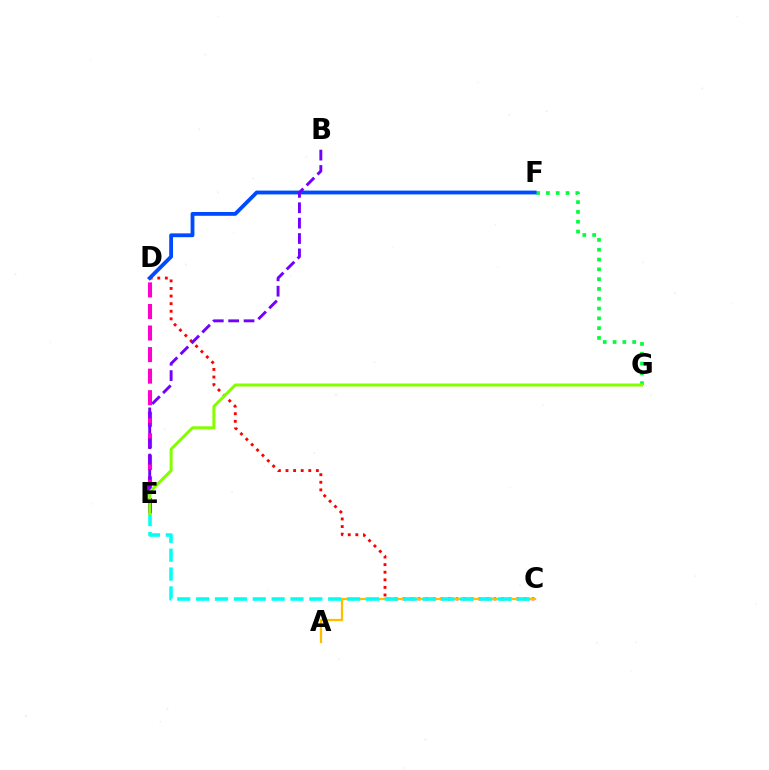{('D', 'E'): [{'color': '#ff00cf', 'line_style': 'dashed', 'thickness': 2.93}], ('C', 'D'): [{'color': '#ff0000', 'line_style': 'dotted', 'thickness': 2.06}], ('A', 'C'): [{'color': '#ffbd00', 'line_style': 'solid', 'thickness': 1.62}], ('F', 'G'): [{'color': '#00ff39', 'line_style': 'dotted', 'thickness': 2.66}], ('D', 'F'): [{'color': '#004bff', 'line_style': 'solid', 'thickness': 2.75}], ('B', 'E'): [{'color': '#7200ff', 'line_style': 'dashed', 'thickness': 2.09}], ('C', 'E'): [{'color': '#00fff6', 'line_style': 'dashed', 'thickness': 2.56}], ('E', 'G'): [{'color': '#84ff00', 'line_style': 'solid', 'thickness': 2.15}]}